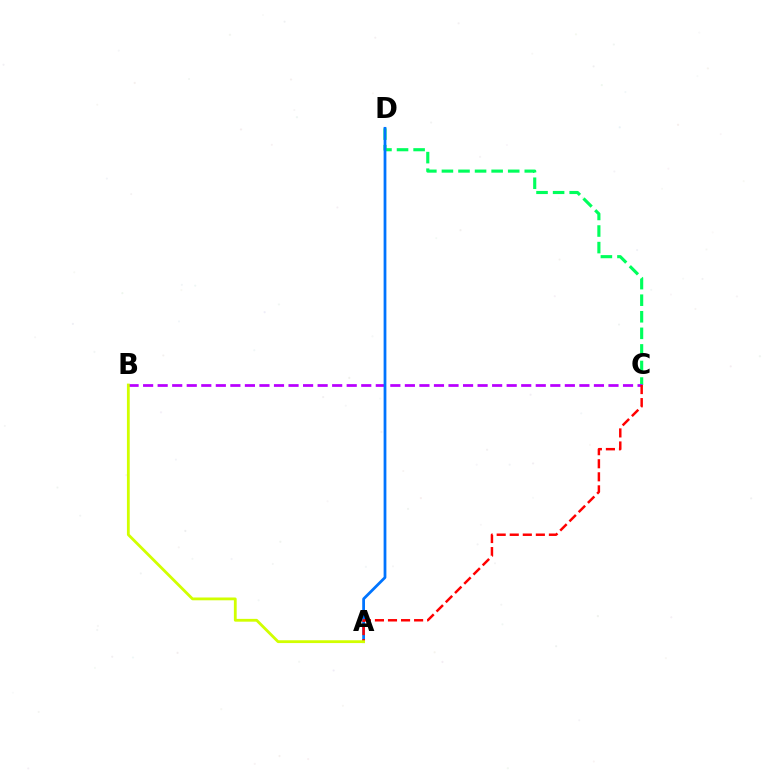{('C', 'D'): [{'color': '#00ff5c', 'line_style': 'dashed', 'thickness': 2.25}], ('B', 'C'): [{'color': '#b900ff', 'line_style': 'dashed', 'thickness': 1.98}], ('A', 'D'): [{'color': '#0074ff', 'line_style': 'solid', 'thickness': 1.99}], ('A', 'C'): [{'color': '#ff0000', 'line_style': 'dashed', 'thickness': 1.77}], ('A', 'B'): [{'color': '#d1ff00', 'line_style': 'solid', 'thickness': 2.02}]}